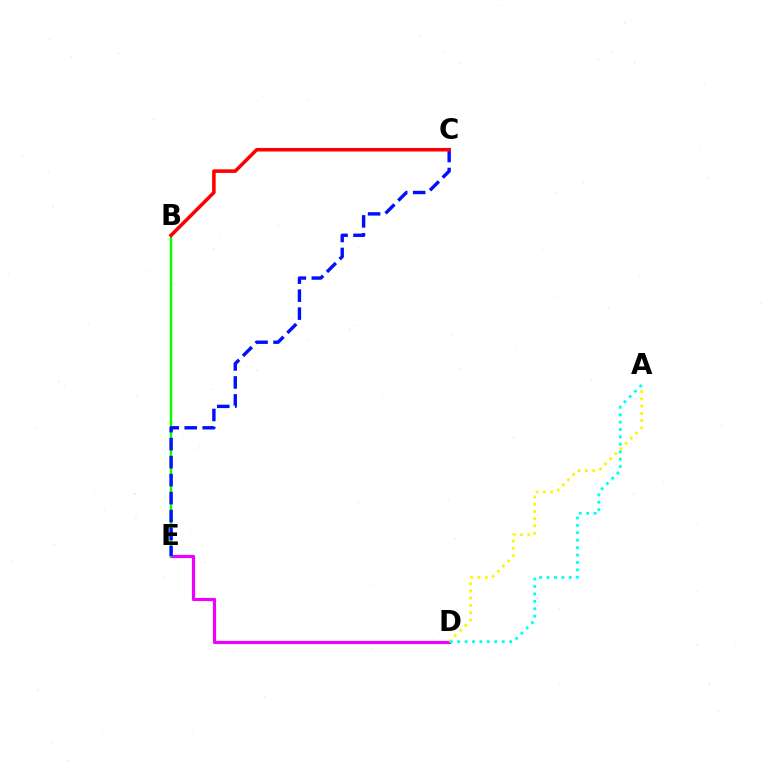{('D', 'E'): [{'color': '#ee00ff', 'line_style': 'solid', 'thickness': 2.3}], ('B', 'E'): [{'color': '#08ff00', 'line_style': 'solid', 'thickness': 1.79}], ('C', 'E'): [{'color': '#0010ff', 'line_style': 'dashed', 'thickness': 2.44}], ('A', 'D'): [{'color': '#fcf500', 'line_style': 'dotted', 'thickness': 1.98}, {'color': '#00fff6', 'line_style': 'dotted', 'thickness': 2.02}], ('B', 'C'): [{'color': '#ff0000', 'line_style': 'solid', 'thickness': 2.55}]}